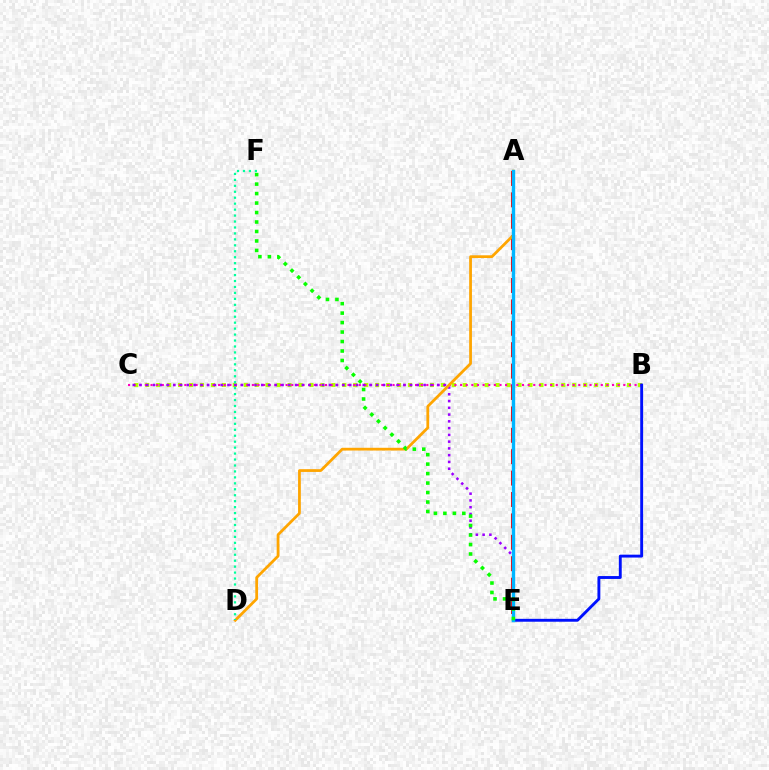{('B', 'C'): [{'color': '#b3ff00', 'line_style': 'dotted', 'thickness': 2.97}, {'color': '#ff00bd', 'line_style': 'dotted', 'thickness': 1.53}], ('A', 'E'): [{'color': '#ff0000', 'line_style': 'dashed', 'thickness': 2.91}, {'color': '#00b5ff', 'line_style': 'solid', 'thickness': 2.42}], ('B', 'E'): [{'color': '#0010ff', 'line_style': 'solid', 'thickness': 2.08}], ('C', 'E'): [{'color': '#9b00ff', 'line_style': 'dotted', 'thickness': 1.84}], ('A', 'D'): [{'color': '#ffa500', 'line_style': 'solid', 'thickness': 1.99}], ('D', 'F'): [{'color': '#00ff9d', 'line_style': 'dotted', 'thickness': 1.62}], ('E', 'F'): [{'color': '#08ff00', 'line_style': 'dotted', 'thickness': 2.57}]}